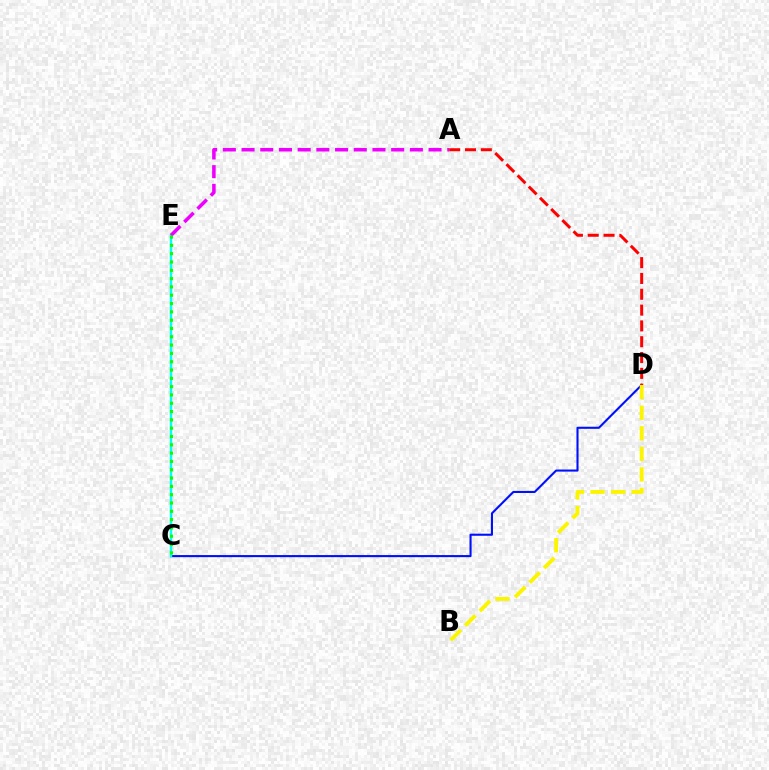{('C', 'D'): [{'color': '#0010ff', 'line_style': 'solid', 'thickness': 1.51}], ('B', 'D'): [{'color': '#fcf500', 'line_style': 'dashed', 'thickness': 2.79}], ('C', 'E'): [{'color': '#00fff6', 'line_style': 'solid', 'thickness': 1.75}, {'color': '#08ff00', 'line_style': 'dotted', 'thickness': 2.26}], ('A', 'E'): [{'color': '#ee00ff', 'line_style': 'dashed', 'thickness': 2.54}], ('A', 'D'): [{'color': '#ff0000', 'line_style': 'dashed', 'thickness': 2.15}]}